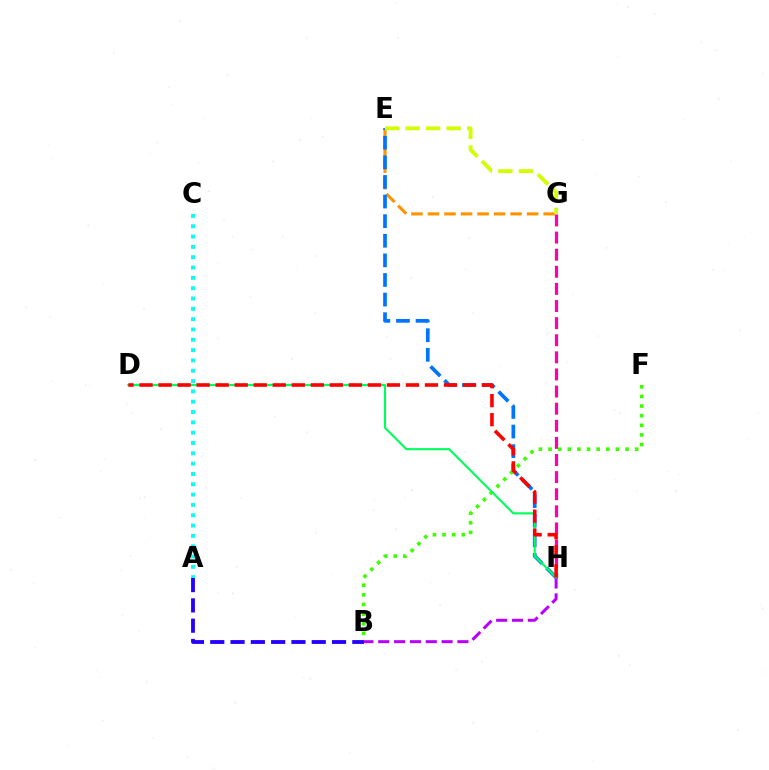{('E', 'G'): [{'color': '#ff9400', 'line_style': 'dashed', 'thickness': 2.25}, {'color': '#d1ff00', 'line_style': 'dashed', 'thickness': 2.78}], ('E', 'H'): [{'color': '#0074ff', 'line_style': 'dashed', 'thickness': 2.66}], ('G', 'H'): [{'color': '#ff00ac', 'line_style': 'dashed', 'thickness': 2.32}], ('B', 'F'): [{'color': '#3dff00', 'line_style': 'dotted', 'thickness': 2.61}], ('A', 'B'): [{'color': '#2500ff', 'line_style': 'dashed', 'thickness': 2.76}], ('A', 'C'): [{'color': '#00fff6', 'line_style': 'dotted', 'thickness': 2.8}], ('B', 'H'): [{'color': '#b900ff', 'line_style': 'dashed', 'thickness': 2.15}], ('D', 'H'): [{'color': '#00ff5c', 'line_style': 'solid', 'thickness': 1.53}, {'color': '#ff0000', 'line_style': 'dashed', 'thickness': 2.59}]}